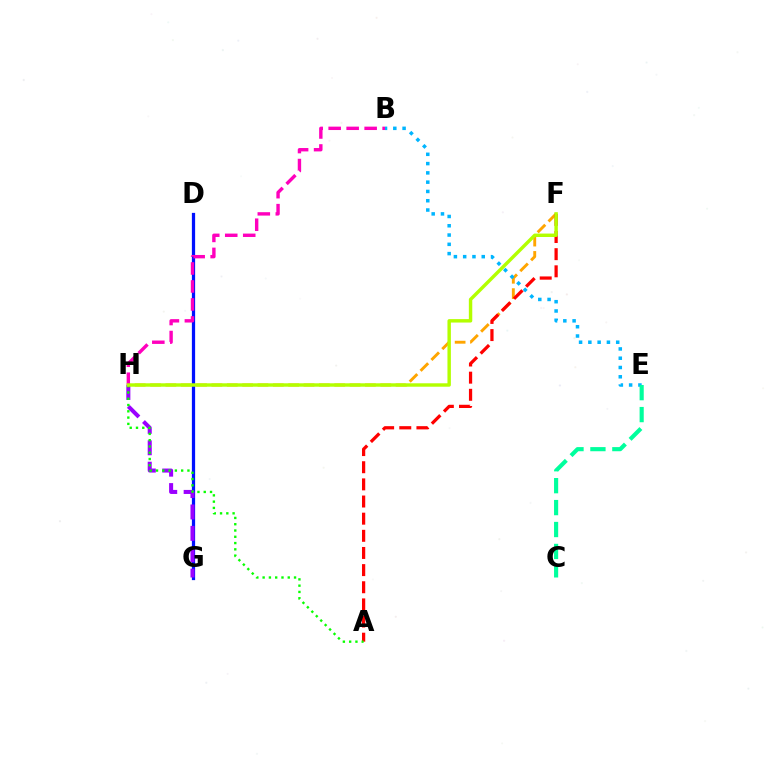{('D', 'G'): [{'color': '#0010ff', 'line_style': 'solid', 'thickness': 2.33}], ('F', 'H'): [{'color': '#ffa500', 'line_style': 'dashed', 'thickness': 2.09}, {'color': '#b3ff00', 'line_style': 'solid', 'thickness': 2.47}], ('G', 'H'): [{'color': '#9b00ff', 'line_style': 'dashed', 'thickness': 2.91}], ('B', 'H'): [{'color': '#ff00bd', 'line_style': 'dashed', 'thickness': 2.44}], ('A', 'F'): [{'color': '#ff0000', 'line_style': 'dashed', 'thickness': 2.33}], ('A', 'H'): [{'color': '#08ff00', 'line_style': 'dotted', 'thickness': 1.71}], ('B', 'E'): [{'color': '#00b5ff', 'line_style': 'dotted', 'thickness': 2.52}], ('C', 'E'): [{'color': '#00ff9d', 'line_style': 'dashed', 'thickness': 2.98}]}